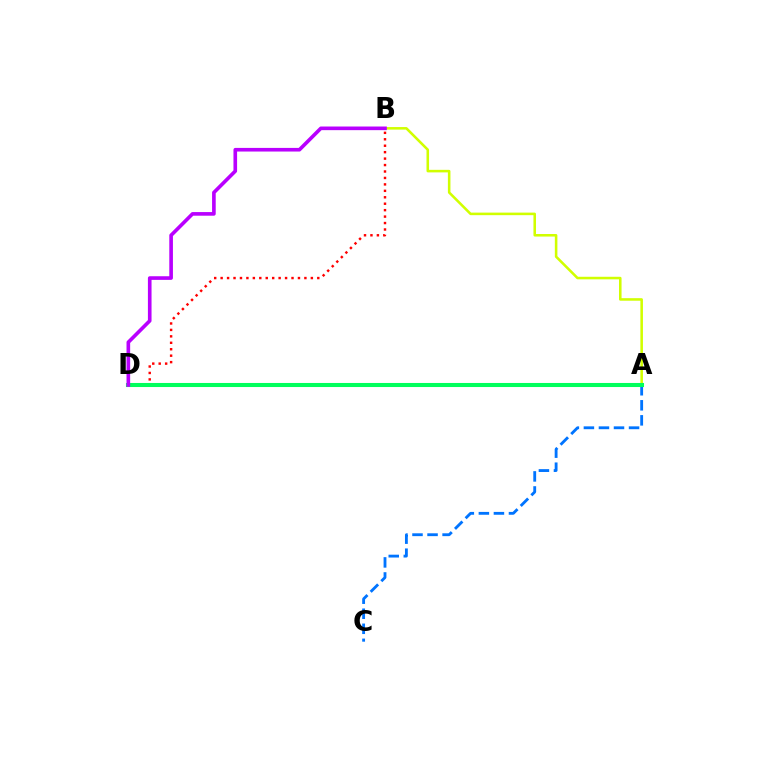{('B', 'D'): [{'color': '#ff0000', 'line_style': 'dotted', 'thickness': 1.75}, {'color': '#b900ff', 'line_style': 'solid', 'thickness': 2.62}], ('A', 'C'): [{'color': '#0074ff', 'line_style': 'dashed', 'thickness': 2.04}], ('A', 'B'): [{'color': '#d1ff00', 'line_style': 'solid', 'thickness': 1.84}], ('A', 'D'): [{'color': '#00ff5c', 'line_style': 'solid', 'thickness': 2.93}]}